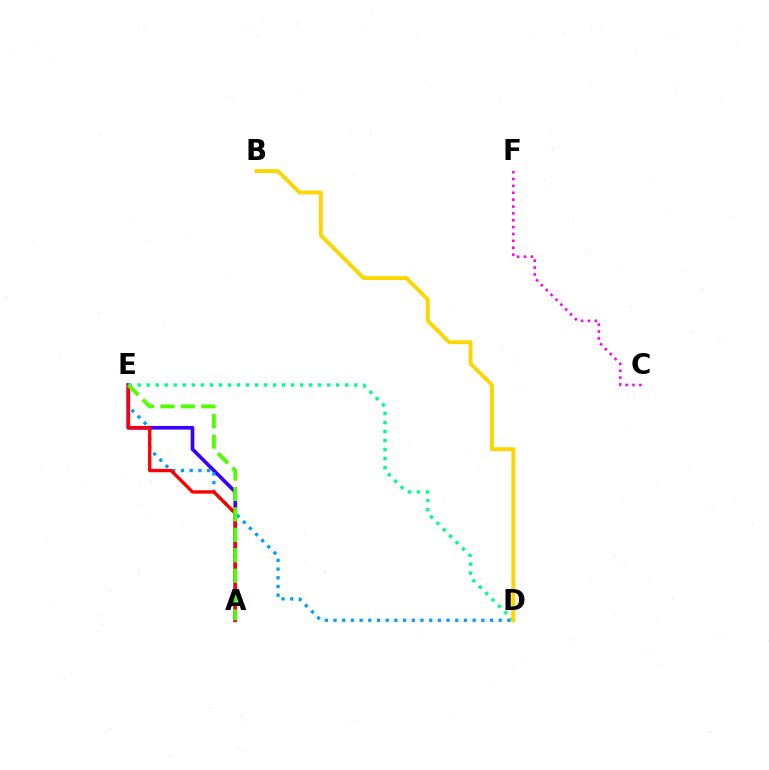{('A', 'E'): [{'color': '#3700ff', 'line_style': 'solid', 'thickness': 2.63}, {'color': '#ff0000', 'line_style': 'solid', 'thickness': 2.42}, {'color': '#4fff00', 'line_style': 'dashed', 'thickness': 2.77}], ('C', 'F'): [{'color': '#ff00ed', 'line_style': 'dotted', 'thickness': 1.87}], ('D', 'E'): [{'color': '#009eff', 'line_style': 'dotted', 'thickness': 2.36}, {'color': '#00ff86', 'line_style': 'dotted', 'thickness': 2.45}], ('B', 'D'): [{'color': '#ffd500', 'line_style': 'solid', 'thickness': 2.79}]}